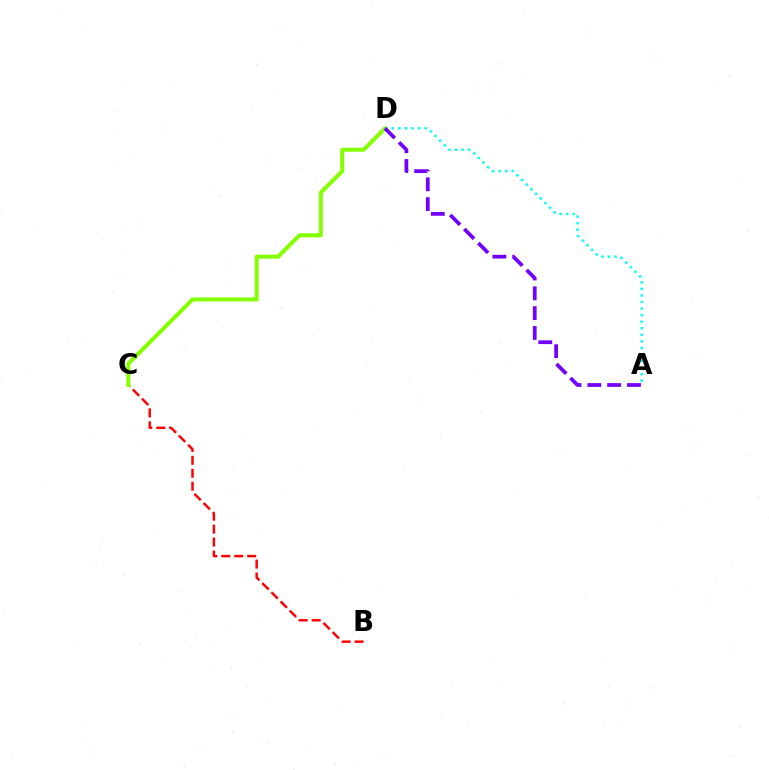{('B', 'C'): [{'color': '#ff0000', 'line_style': 'dashed', 'thickness': 1.76}], ('C', 'D'): [{'color': '#84ff00', 'line_style': 'solid', 'thickness': 2.89}], ('A', 'D'): [{'color': '#00fff6', 'line_style': 'dotted', 'thickness': 1.78}, {'color': '#7200ff', 'line_style': 'dashed', 'thickness': 2.69}]}